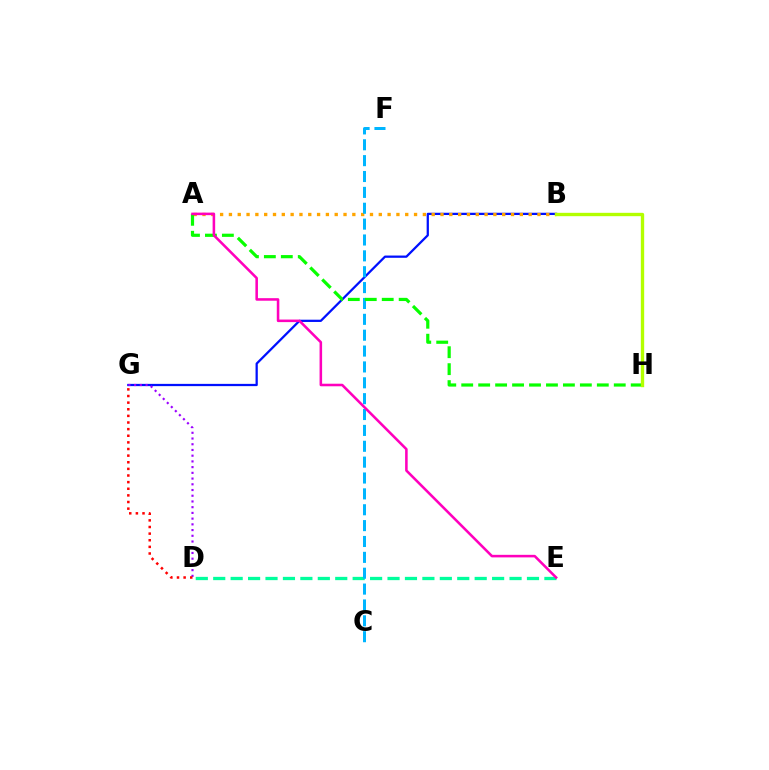{('D', 'E'): [{'color': '#00ff9d', 'line_style': 'dashed', 'thickness': 2.37}], ('B', 'G'): [{'color': '#0010ff', 'line_style': 'solid', 'thickness': 1.63}], ('D', 'G'): [{'color': '#9b00ff', 'line_style': 'dotted', 'thickness': 1.55}, {'color': '#ff0000', 'line_style': 'dotted', 'thickness': 1.8}], ('A', 'B'): [{'color': '#ffa500', 'line_style': 'dotted', 'thickness': 2.4}], ('C', 'F'): [{'color': '#00b5ff', 'line_style': 'dashed', 'thickness': 2.16}], ('A', 'H'): [{'color': '#08ff00', 'line_style': 'dashed', 'thickness': 2.3}], ('B', 'H'): [{'color': '#b3ff00', 'line_style': 'solid', 'thickness': 2.41}], ('A', 'E'): [{'color': '#ff00bd', 'line_style': 'solid', 'thickness': 1.84}]}